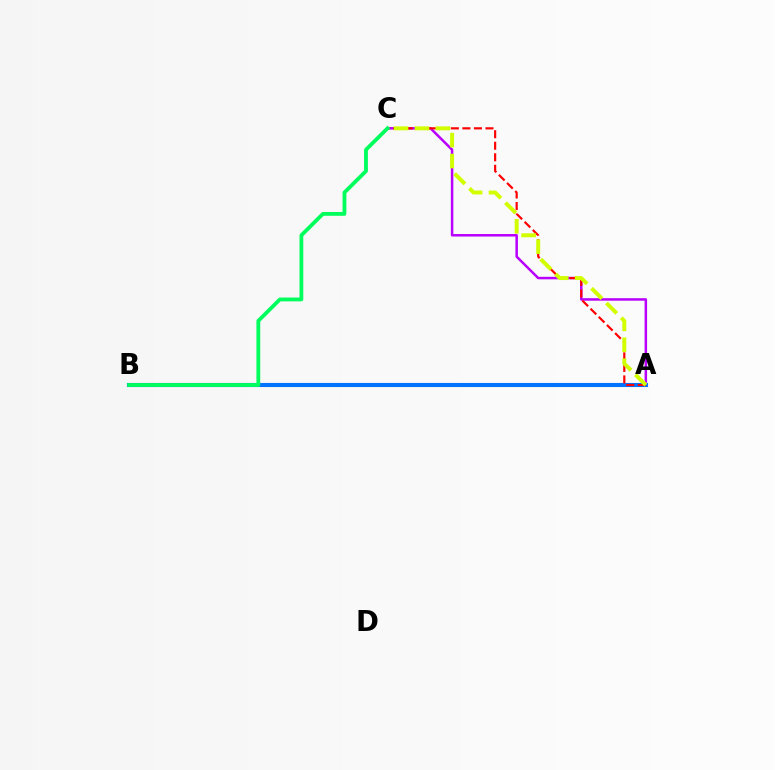{('A', 'C'): [{'color': '#b900ff', 'line_style': 'solid', 'thickness': 1.81}, {'color': '#ff0000', 'line_style': 'dashed', 'thickness': 1.57}, {'color': '#d1ff00', 'line_style': 'dashed', 'thickness': 2.84}], ('A', 'B'): [{'color': '#0074ff', 'line_style': 'solid', 'thickness': 2.95}], ('B', 'C'): [{'color': '#00ff5c', 'line_style': 'solid', 'thickness': 2.75}]}